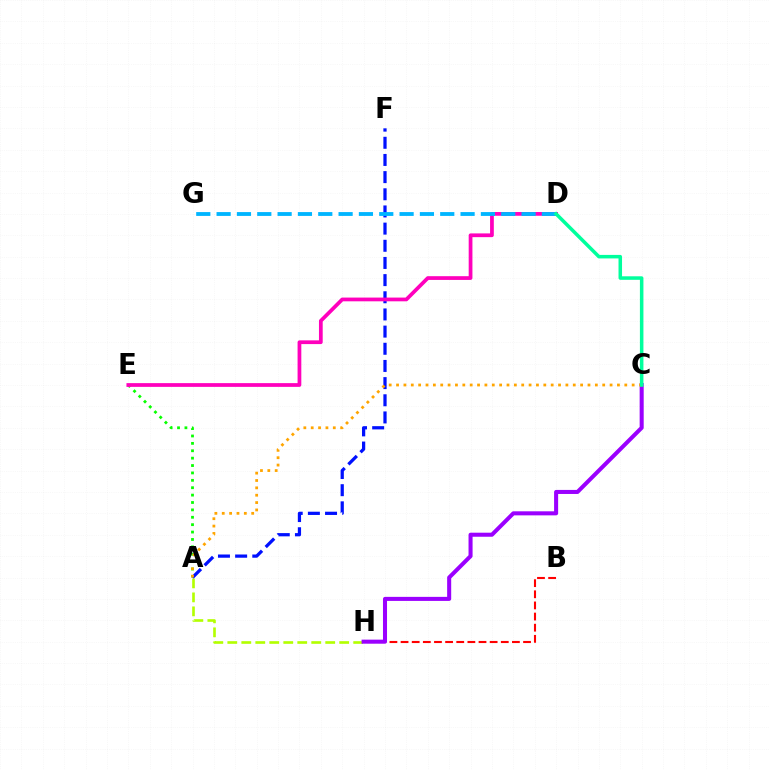{('A', 'H'): [{'color': '#b3ff00', 'line_style': 'dashed', 'thickness': 1.9}], ('A', 'E'): [{'color': '#08ff00', 'line_style': 'dotted', 'thickness': 2.01}], ('A', 'F'): [{'color': '#0010ff', 'line_style': 'dashed', 'thickness': 2.33}], ('D', 'E'): [{'color': '#ff00bd', 'line_style': 'solid', 'thickness': 2.69}], ('B', 'H'): [{'color': '#ff0000', 'line_style': 'dashed', 'thickness': 1.51}], ('C', 'H'): [{'color': '#9b00ff', 'line_style': 'solid', 'thickness': 2.91}], ('A', 'C'): [{'color': '#ffa500', 'line_style': 'dotted', 'thickness': 2.0}], ('D', 'G'): [{'color': '#00b5ff', 'line_style': 'dashed', 'thickness': 2.76}], ('C', 'D'): [{'color': '#00ff9d', 'line_style': 'solid', 'thickness': 2.54}]}